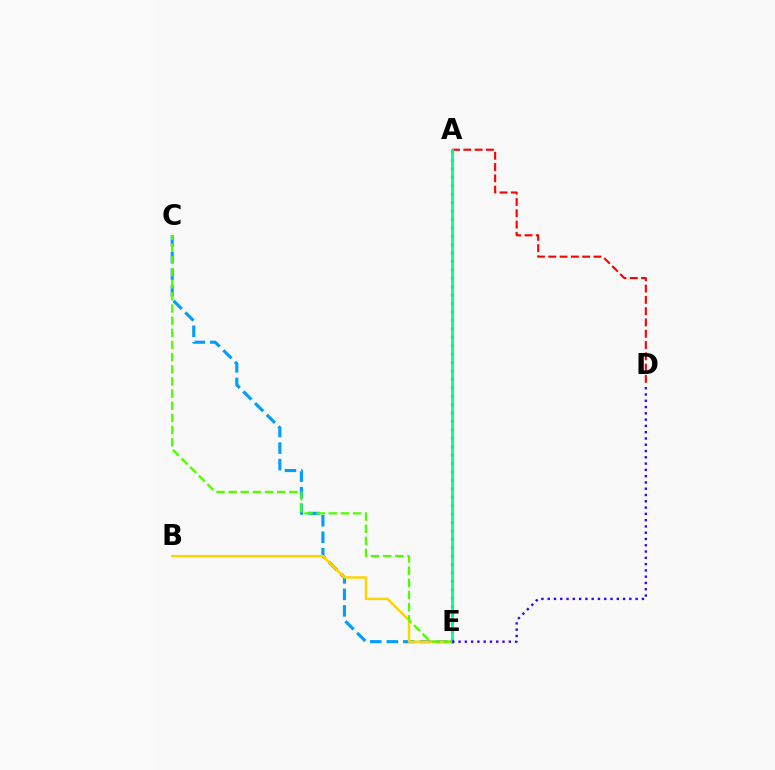{('A', 'D'): [{'color': '#ff0000', 'line_style': 'dashed', 'thickness': 1.53}], ('C', 'E'): [{'color': '#009eff', 'line_style': 'dashed', 'thickness': 2.24}, {'color': '#4fff00', 'line_style': 'dashed', 'thickness': 1.65}], ('B', 'E'): [{'color': '#ffd500', 'line_style': 'solid', 'thickness': 1.77}], ('A', 'E'): [{'color': '#ff00ed', 'line_style': 'dotted', 'thickness': 2.29}, {'color': '#00ff86', 'line_style': 'solid', 'thickness': 2.01}], ('D', 'E'): [{'color': '#3700ff', 'line_style': 'dotted', 'thickness': 1.71}]}